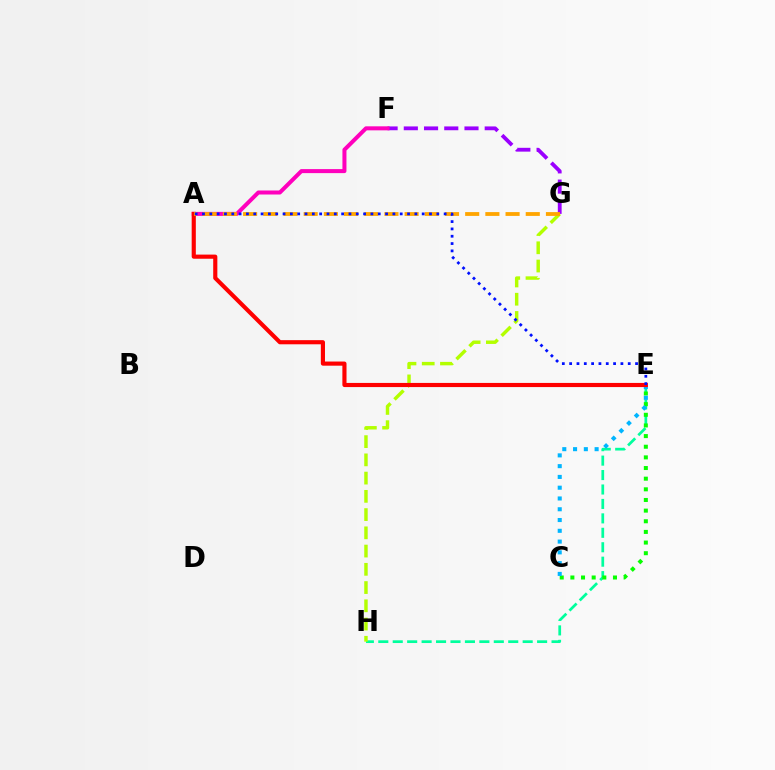{('F', 'G'): [{'color': '#9b00ff', 'line_style': 'dashed', 'thickness': 2.75}], ('E', 'H'): [{'color': '#00ff9d', 'line_style': 'dashed', 'thickness': 1.96}], ('A', 'F'): [{'color': '#ff00bd', 'line_style': 'solid', 'thickness': 2.89}], ('C', 'E'): [{'color': '#08ff00', 'line_style': 'dotted', 'thickness': 2.89}, {'color': '#00b5ff', 'line_style': 'dotted', 'thickness': 2.93}], ('G', 'H'): [{'color': '#b3ff00', 'line_style': 'dashed', 'thickness': 2.48}], ('A', 'E'): [{'color': '#ff0000', 'line_style': 'solid', 'thickness': 2.98}, {'color': '#0010ff', 'line_style': 'dotted', 'thickness': 1.99}], ('A', 'G'): [{'color': '#ffa500', 'line_style': 'dashed', 'thickness': 2.74}]}